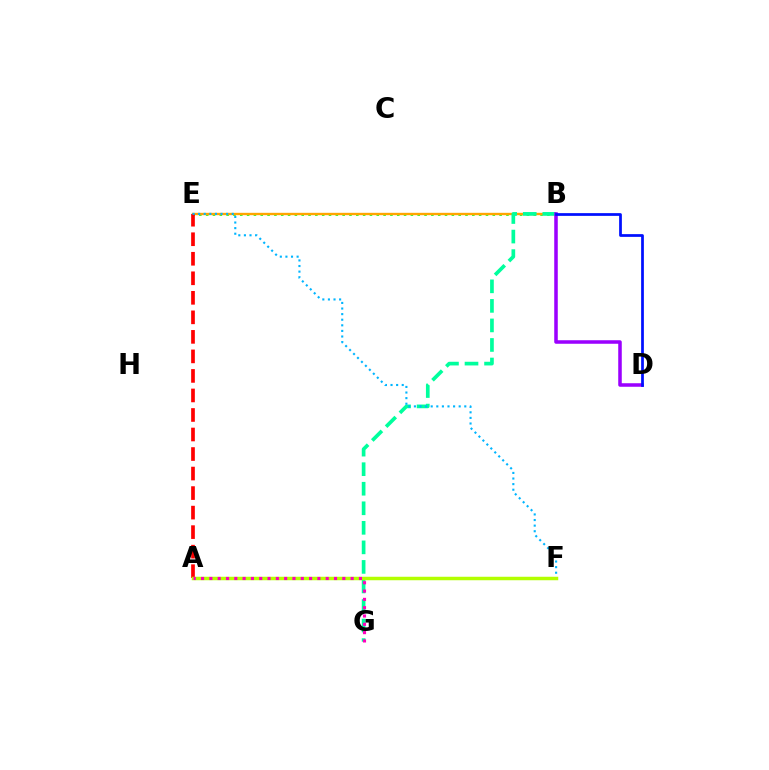{('B', 'E'): [{'color': '#08ff00', 'line_style': 'dotted', 'thickness': 1.85}, {'color': '#ffa500', 'line_style': 'solid', 'thickness': 1.7}], ('B', 'G'): [{'color': '#00ff9d', 'line_style': 'dashed', 'thickness': 2.65}], ('B', 'D'): [{'color': '#9b00ff', 'line_style': 'solid', 'thickness': 2.54}, {'color': '#0010ff', 'line_style': 'solid', 'thickness': 1.98}], ('A', 'E'): [{'color': '#ff0000', 'line_style': 'dashed', 'thickness': 2.65}], ('E', 'F'): [{'color': '#00b5ff', 'line_style': 'dotted', 'thickness': 1.52}], ('A', 'F'): [{'color': '#b3ff00', 'line_style': 'solid', 'thickness': 2.51}], ('A', 'G'): [{'color': '#ff00bd', 'line_style': 'dotted', 'thickness': 2.26}]}